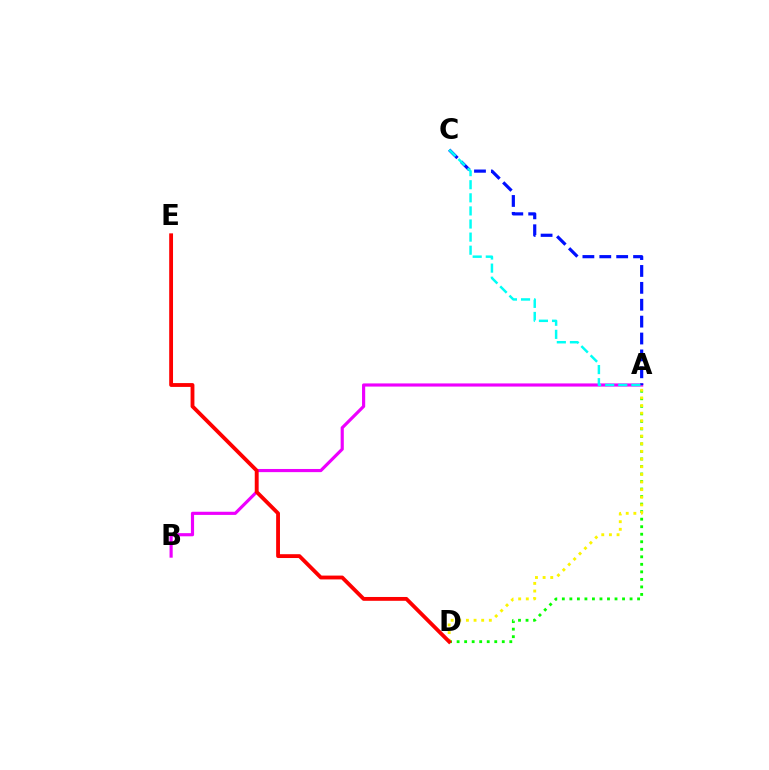{('A', 'B'): [{'color': '#ee00ff', 'line_style': 'solid', 'thickness': 2.27}], ('A', 'C'): [{'color': '#0010ff', 'line_style': 'dashed', 'thickness': 2.29}, {'color': '#00fff6', 'line_style': 'dashed', 'thickness': 1.78}], ('A', 'D'): [{'color': '#08ff00', 'line_style': 'dotted', 'thickness': 2.04}, {'color': '#fcf500', 'line_style': 'dotted', 'thickness': 2.08}], ('D', 'E'): [{'color': '#ff0000', 'line_style': 'solid', 'thickness': 2.76}]}